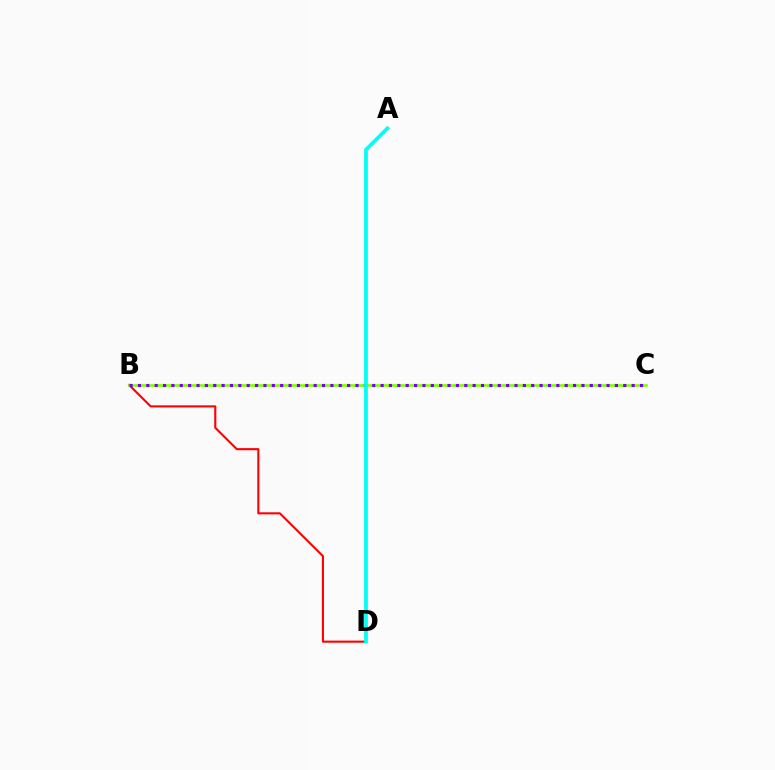{('B', 'D'): [{'color': '#ff0000', 'line_style': 'solid', 'thickness': 1.51}], ('B', 'C'): [{'color': '#84ff00', 'line_style': 'solid', 'thickness': 1.93}, {'color': '#7200ff', 'line_style': 'dotted', 'thickness': 2.27}], ('A', 'D'): [{'color': '#00fff6', 'line_style': 'solid', 'thickness': 2.68}]}